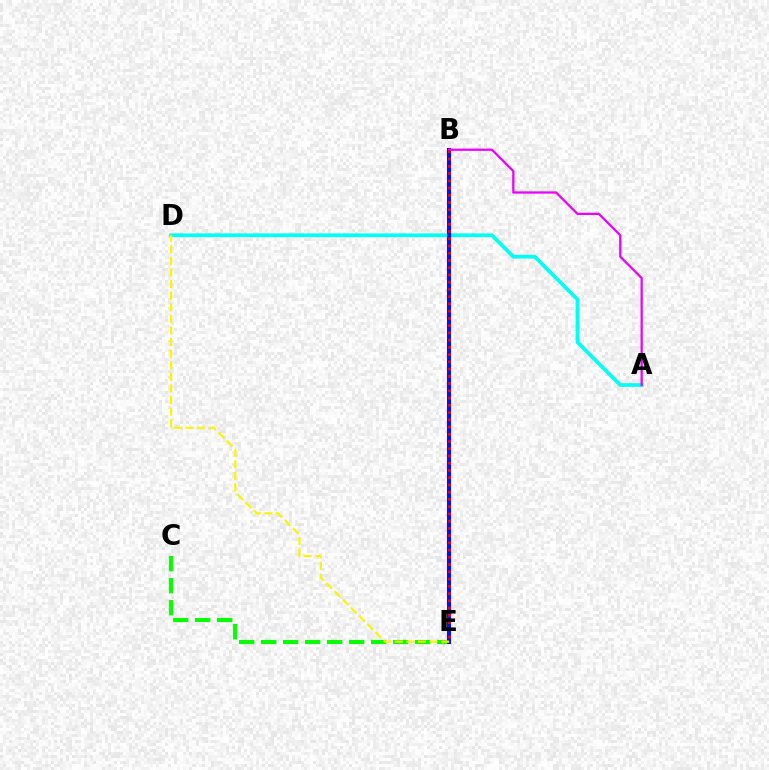{('A', 'D'): [{'color': '#00fff6', 'line_style': 'solid', 'thickness': 2.68}], ('C', 'E'): [{'color': '#08ff00', 'line_style': 'dashed', 'thickness': 2.99}], ('B', 'E'): [{'color': '#0010ff', 'line_style': 'solid', 'thickness': 2.94}, {'color': '#ff0000', 'line_style': 'dotted', 'thickness': 1.97}], ('A', 'B'): [{'color': '#ee00ff', 'line_style': 'solid', 'thickness': 1.64}], ('D', 'E'): [{'color': '#fcf500', 'line_style': 'dashed', 'thickness': 1.57}]}